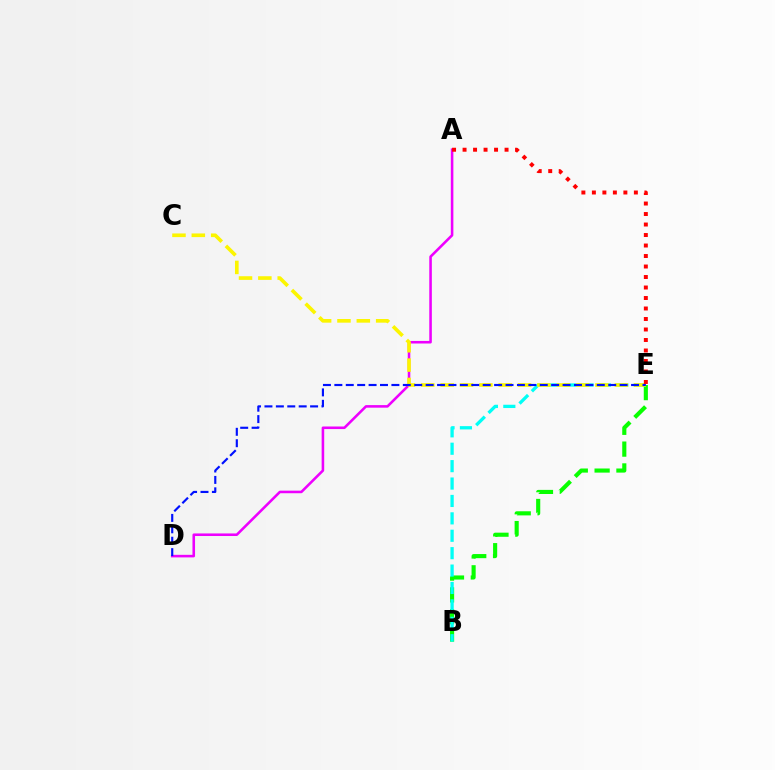{('B', 'E'): [{'color': '#08ff00', 'line_style': 'dashed', 'thickness': 2.96}, {'color': '#00fff6', 'line_style': 'dashed', 'thickness': 2.36}], ('A', 'D'): [{'color': '#ee00ff', 'line_style': 'solid', 'thickness': 1.85}], ('C', 'E'): [{'color': '#fcf500', 'line_style': 'dashed', 'thickness': 2.63}], ('D', 'E'): [{'color': '#0010ff', 'line_style': 'dashed', 'thickness': 1.55}], ('A', 'E'): [{'color': '#ff0000', 'line_style': 'dotted', 'thickness': 2.85}]}